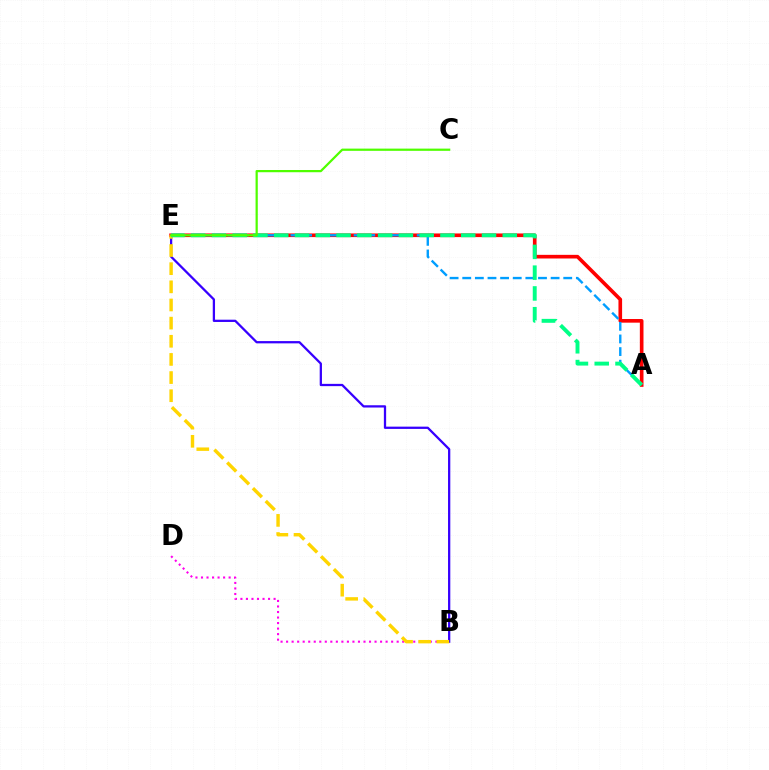{('B', 'E'): [{'color': '#3700ff', 'line_style': 'solid', 'thickness': 1.64}, {'color': '#ffd500', 'line_style': 'dashed', 'thickness': 2.47}], ('B', 'D'): [{'color': '#ff00ed', 'line_style': 'dotted', 'thickness': 1.5}], ('A', 'E'): [{'color': '#ff0000', 'line_style': 'solid', 'thickness': 2.62}, {'color': '#009eff', 'line_style': 'dashed', 'thickness': 1.72}, {'color': '#00ff86', 'line_style': 'dashed', 'thickness': 2.82}], ('C', 'E'): [{'color': '#4fff00', 'line_style': 'solid', 'thickness': 1.61}]}